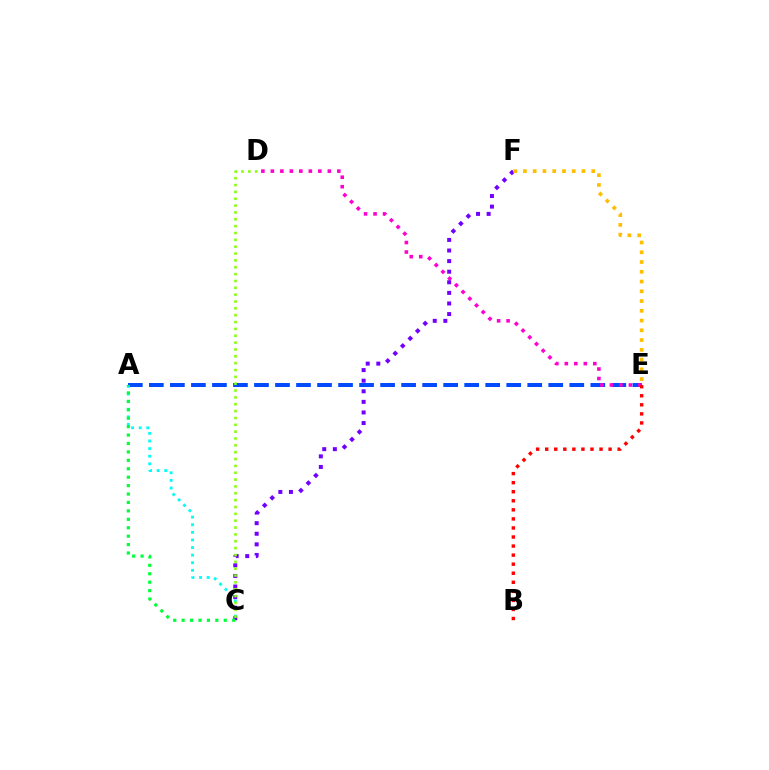{('A', 'E'): [{'color': '#004bff', 'line_style': 'dashed', 'thickness': 2.86}], ('A', 'C'): [{'color': '#00fff6', 'line_style': 'dotted', 'thickness': 2.06}, {'color': '#00ff39', 'line_style': 'dotted', 'thickness': 2.29}], ('D', 'E'): [{'color': '#ff00cf', 'line_style': 'dotted', 'thickness': 2.58}], ('C', 'F'): [{'color': '#7200ff', 'line_style': 'dotted', 'thickness': 2.88}], ('C', 'D'): [{'color': '#84ff00', 'line_style': 'dotted', 'thickness': 1.86}], ('B', 'E'): [{'color': '#ff0000', 'line_style': 'dotted', 'thickness': 2.46}], ('E', 'F'): [{'color': '#ffbd00', 'line_style': 'dotted', 'thickness': 2.65}]}